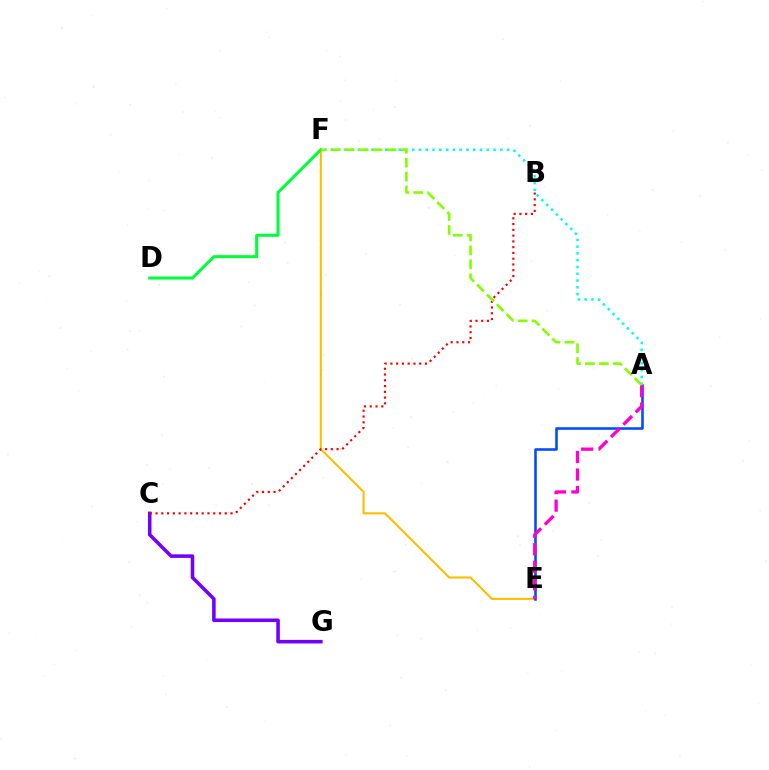{('C', 'G'): [{'color': '#7200ff', 'line_style': 'solid', 'thickness': 2.56}], ('E', 'F'): [{'color': '#ffbd00', 'line_style': 'solid', 'thickness': 1.51}], ('A', 'E'): [{'color': '#004bff', 'line_style': 'solid', 'thickness': 1.85}, {'color': '#ff00cf', 'line_style': 'dashed', 'thickness': 2.38}], ('A', 'F'): [{'color': '#00fff6', 'line_style': 'dotted', 'thickness': 1.84}, {'color': '#84ff00', 'line_style': 'dashed', 'thickness': 1.89}], ('D', 'F'): [{'color': '#00ff39', 'line_style': 'solid', 'thickness': 2.18}], ('B', 'C'): [{'color': '#ff0000', 'line_style': 'dotted', 'thickness': 1.57}]}